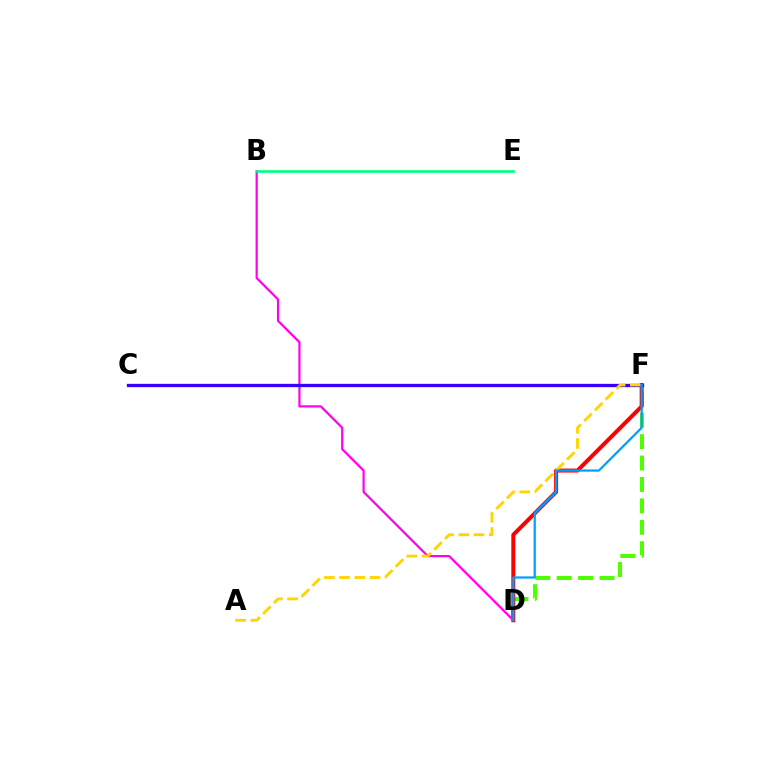{('B', 'D'): [{'color': '#ff00ed', 'line_style': 'solid', 'thickness': 1.58}], ('B', 'E'): [{'color': '#00ff86', 'line_style': 'solid', 'thickness': 1.93}], ('D', 'F'): [{'color': '#4fff00', 'line_style': 'dashed', 'thickness': 2.91}, {'color': '#ff0000', 'line_style': 'solid', 'thickness': 2.88}, {'color': '#009eff', 'line_style': 'solid', 'thickness': 1.59}], ('C', 'F'): [{'color': '#3700ff', 'line_style': 'solid', 'thickness': 2.37}], ('A', 'F'): [{'color': '#ffd500', 'line_style': 'dashed', 'thickness': 2.07}]}